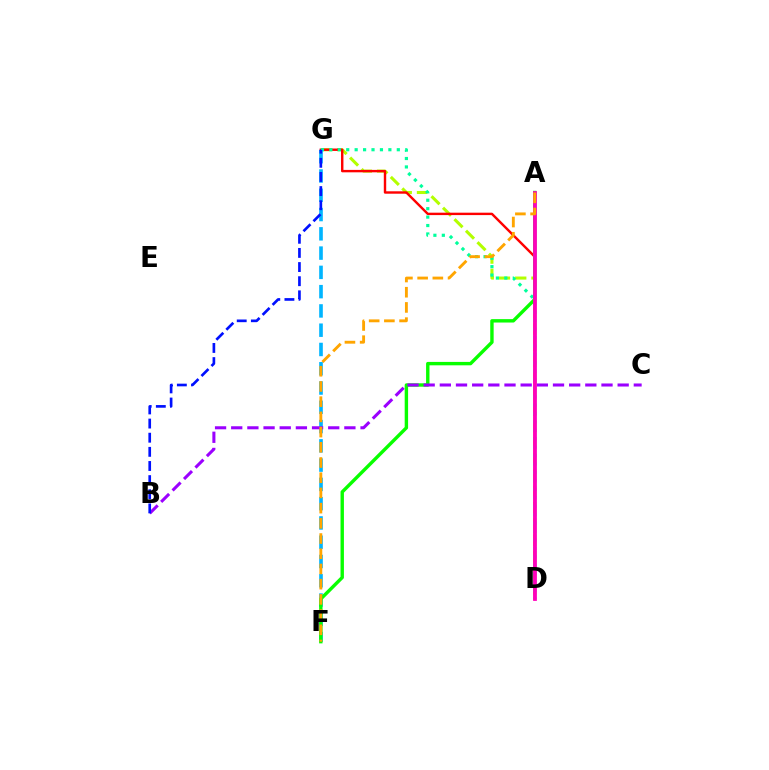{('D', 'G'): [{'color': '#b3ff00', 'line_style': 'dashed', 'thickness': 2.21}, {'color': '#ff0000', 'line_style': 'solid', 'thickness': 1.74}, {'color': '#00ff9d', 'line_style': 'dotted', 'thickness': 2.29}], ('F', 'G'): [{'color': '#00b5ff', 'line_style': 'dashed', 'thickness': 2.62}], ('A', 'F'): [{'color': '#08ff00', 'line_style': 'solid', 'thickness': 2.45}, {'color': '#ffa500', 'line_style': 'dashed', 'thickness': 2.07}], ('B', 'C'): [{'color': '#9b00ff', 'line_style': 'dashed', 'thickness': 2.2}], ('B', 'G'): [{'color': '#0010ff', 'line_style': 'dashed', 'thickness': 1.92}], ('A', 'D'): [{'color': '#ff00bd', 'line_style': 'solid', 'thickness': 2.71}]}